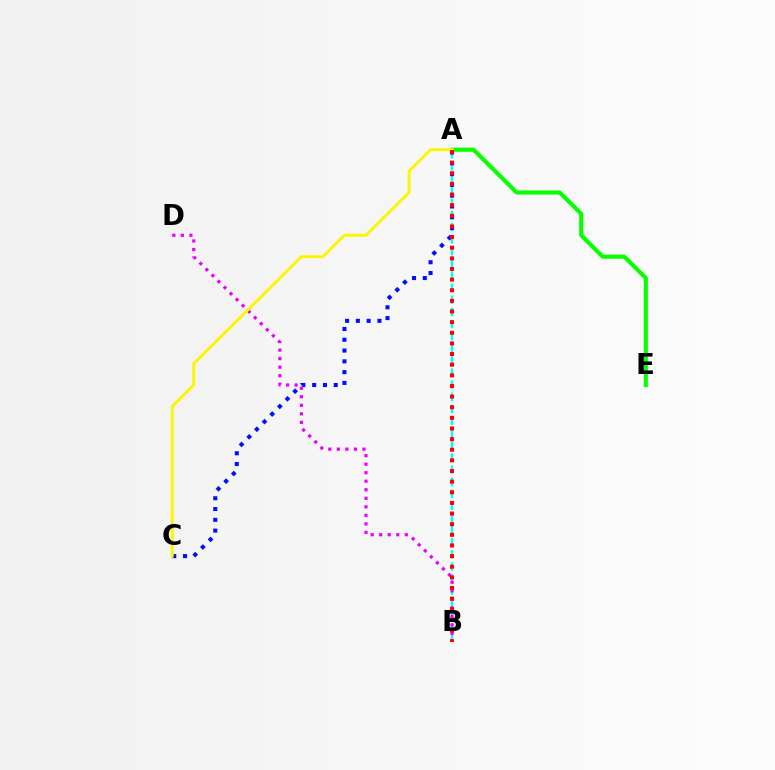{('A', 'B'): [{'color': '#00fff6', 'line_style': 'dashed', 'thickness': 1.65}, {'color': '#ff0000', 'line_style': 'dotted', 'thickness': 2.89}], ('B', 'D'): [{'color': '#ee00ff', 'line_style': 'dotted', 'thickness': 2.32}], ('A', 'C'): [{'color': '#0010ff', 'line_style': 'dotted', 'thickness': 2.93}, {'color': '#fcf500', 'line_style': 'solid', 'thickness': 2.1}], ('A', 'E'): [{'color': '#08ff00', 'line_style': 'solid', 'thickness': 2.97}]}